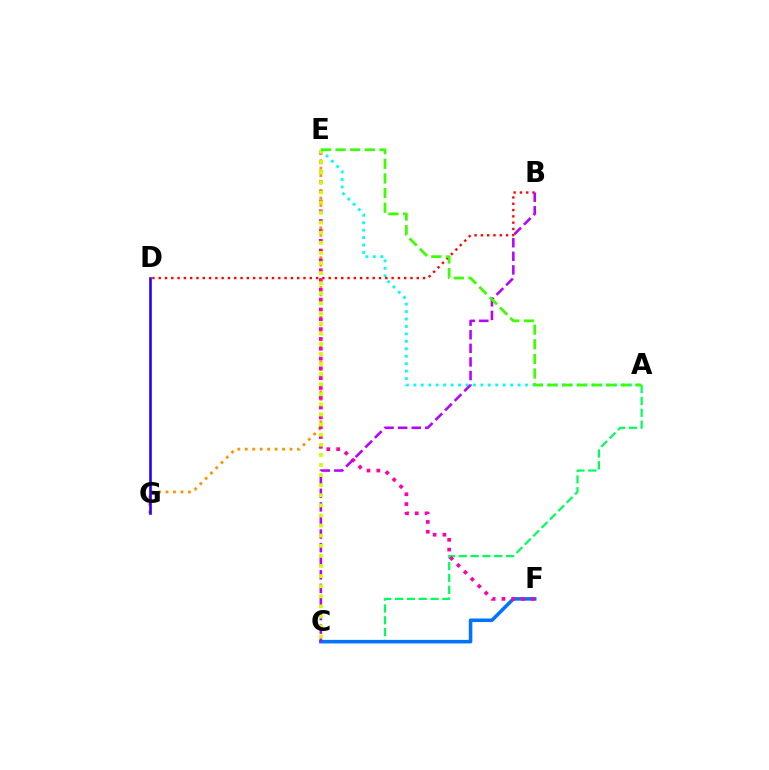{('A', 'C'): [{'color': '#00ff5c', 'line_style': 'dashed', 'thickness': 1.61}], ('E', 'G'): [{'color': '#ff9400', 'line_style': 'dotted', 'thickness': 2.03}], ('C', 'F'): [{'color': '#0074ff', 'line_style': 'solid', 'thickness': 2.56}], ('D', 'G'): [{'color': '#2500ff', 'line_style': 'solid', 'thickness': 1.88}], ('A', 'E'): [{'color': '#00fff6', 'line_style': 'dotted', 'thickness': 2.02}, {'color': '#3dff00', 'line_style': 'dashed', 'thickness': 1.99}], ('B', 'D'): [{'color': '#ff0000', 'line_style': 'dotted', 'thickness': 1.71}], ('E', 'F'): [{'color': '#ff00ac', 'line_style': 'dotted', 'thickness': 2.67}], ('B', 'C'): [{'color': '#b900ff', 'line_style': 'dashed', 'thickness': 1.85}], ('C', 'E'): [{'color': '#d1ff00', 'line_style': 'dotted', 'thickness': 2.74}]}